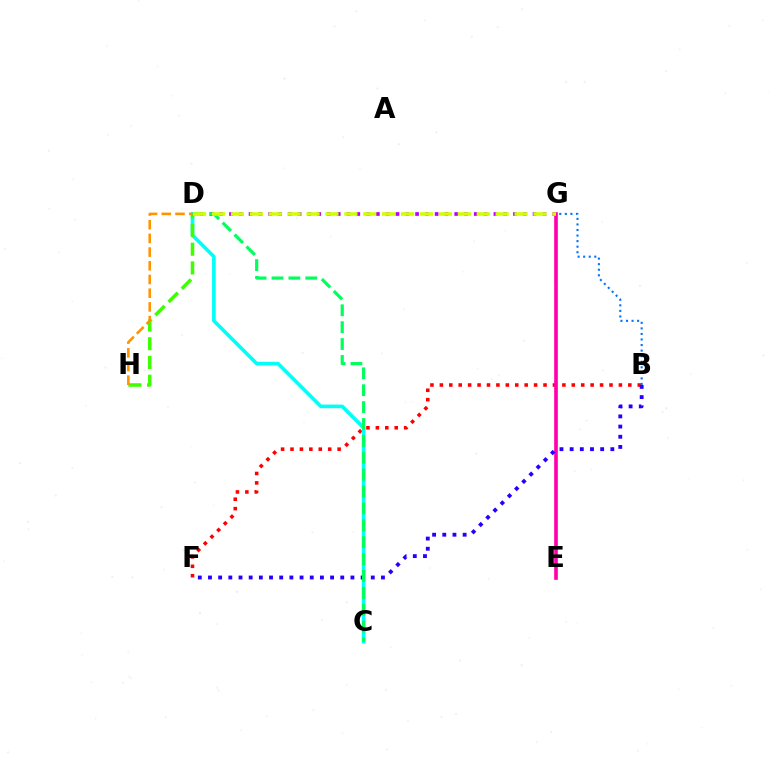{('B', 'F'): [{'color': '#ff0000', 'line_style': 'dotted', 'thickness': 2.56}, {'color': '#2500ff', 'line_style': 'dotted', 'thickness': 2.76}], ('B', 'G'): [{'color': '#0074ff', 'line_style': 'dotted', 'thickness': 1.51}], ('C', 'D'): [{'color': '#00fff6', 'line_style': 'solid', 'thickness': 2.61}, {'color': '#00ff5c', 'line_style': 'dashed', 'thickness': 2.29}], ('D', 'H'): [{'color': '#3dff00', 'line_style': 'dashed', 'thickness': 2.54}, {'color': '#ff9400', 'line_style': 'dashed', 'thickness': 1.86}], ('E', 'G'): [{'color': '#ff00ac', 'line_style': 'solid', 'thickness': 2.62}], ('D', 'G'): [{'color': '#b900ff', 'line_style': 'dotted', 'thickness': 2.66}, {'color': '#d1ff00', 'line_style': 'dashed', 'thickness': 2.57}]}